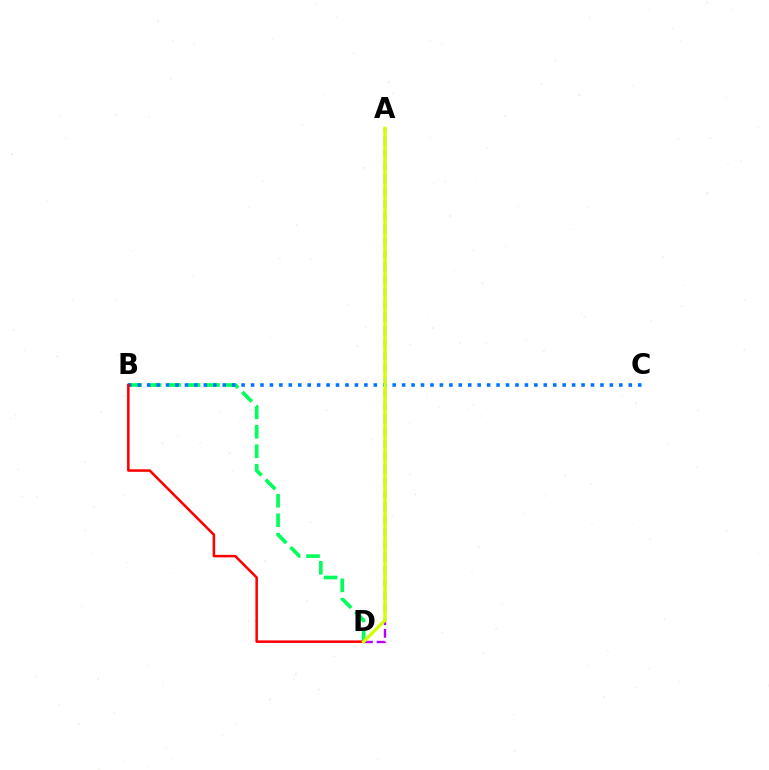{('A', 'D'): [{'color': '#b900ff', 'line_style': 'dashed', 'thickness': 1.72}, {'color': '#d1ff00', 'line_style': 'solid', 'thickness': 2.38}], ('B', 'D'): [{'color': '#00ff5c', 'line_style': 'dashed', 'thickness': 2.64}, {'color': '#ff0000', 'line_style': 'solid', 'thickness': 1.83}], ('B', 'C'): [{'color': '#0074ff', 'line_style': 'dotted', 'thickness': 2.57}]}